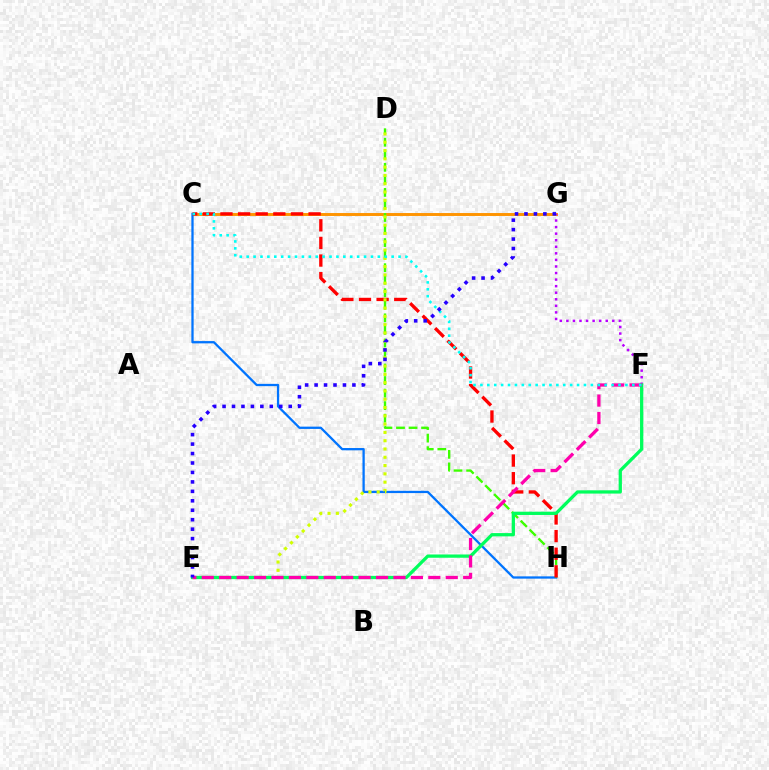{('C', 'G'): [{'color': '#ff9400', 'line_style': 'solid', 'thickness': 2.11}], ('C', 'H'): [{'color': '#0074ff', 'line_style': 'solid', 'thickness': 1.64}, {'color': '#ff0000', 'line_style': 'dashed', 'thickness': 2.39}], ('D', 'H'): [{'color': '#3dff00', 'line_style': 'dashed', 'thickness': 1.7}], ('F', 'G'): [{'color': '#b900ff', 'line_style': 'dotted', 'thickness': 1.78}], ('D', 'E'): [{'color': '#d1ff00', 'line_style': 'dotted', 'thickness': 2.25}], ('E', 'F'): [{'color': '#00ff5c', 'line_style': 'solid', 'thickness': 2.35}, {'color': '#ff00ac', 'line_style': 'dashed', 'thickness': 2.37}], ('C', 'F'): [{'color': '#00fff6', 'line_style': 'dotted', 'thickness': 1.88}], ('E', 'G'): [{'color': '#2500ff', 'line_style': 'dotted', 'thickness': 2.57}]}